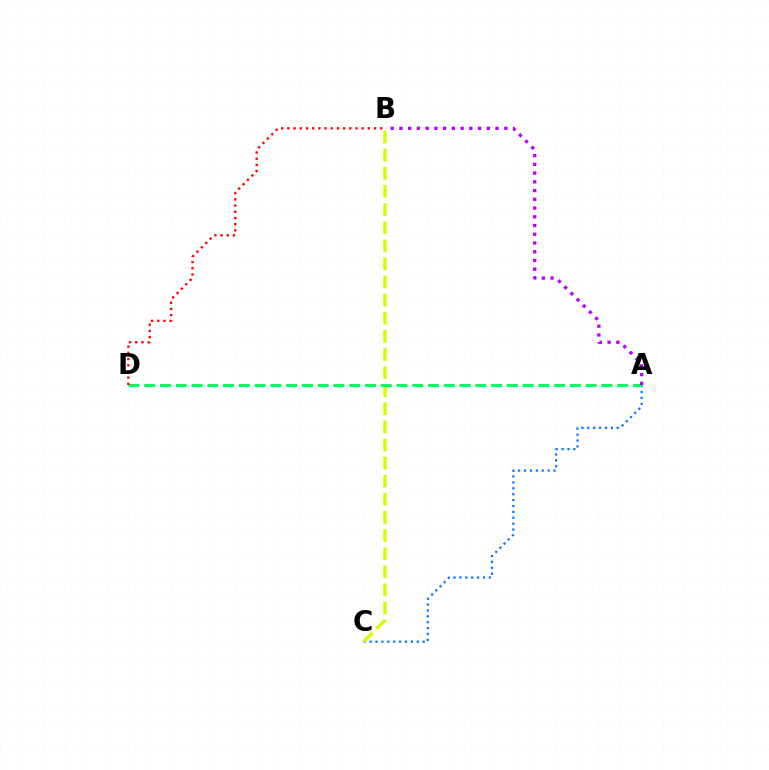{('A', 'C'): [{'color': '#0074ff', 'line_style': 'dotted', 'thickness': 1.6}], ('B', 'C'): [{'color': '#d1ff00', 'line_style': 'dashed', 'thickness': 2.46}], ('A', 'D'): [{'color': '#00ff5c', 'line_style': 'dashed', 'thickness': 2.14}], ('A', 'B'): [{'color': '#b900ff', 'line_style': 'dotted', 'thickness': 2.37}], ('B', 'D'): [{'color': '#ff0000', 'line_style': 'dotted', 'thickness': 1.68}]}